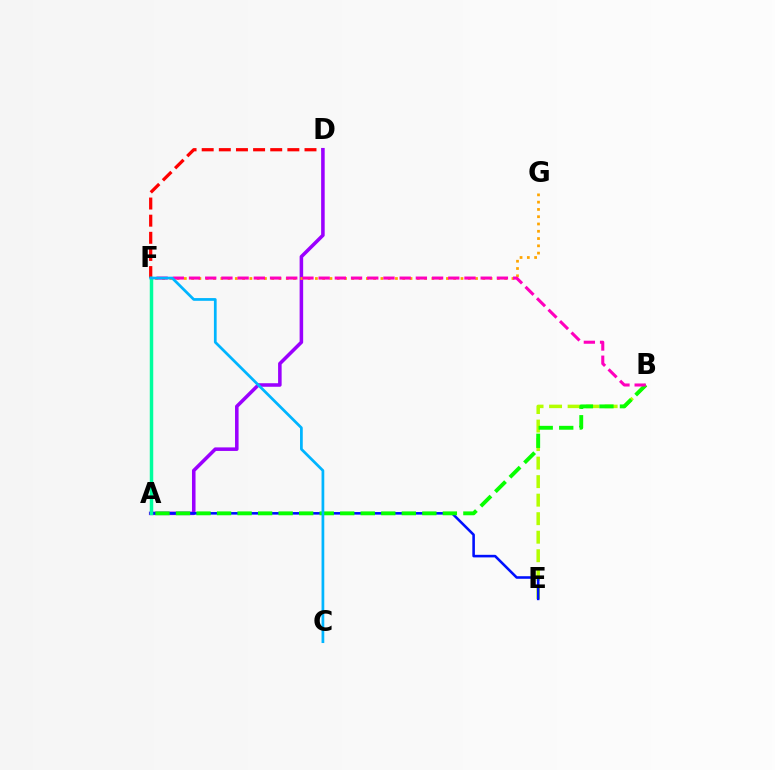{('B', 'E'): [{'color': '#b3ff00', 'line_style': 'dashed', 'thickness': 2.52}], ('D', 'F'): [{'color': '#ff0000', 'line_style': 'dashed', 'thickness': 2.33}], ('A', 'D'): [{'color': '#9b00ff', 'line_style': 'solid', 'thickness': 2.55}], ('F', 'G'): [{'color': '#ffa500', 'line_style': 'dotted', 'thickness': 1.98}], ('A', 'E'): [{'color': '#0010ff', 'line_style': 'solid', 'thickness': 1.85}], ('A', 'B'): [{'color': '#08ff00', 'line_style': 'dashed', 'thickness': 2.79}], ('B', 'F'): [{'color': '#ff00bd', 'line_style': 'dashed', 'thickness': 2.2}], ('A', 'F'): [{'color': '#00ff9d', 'line_style': 'solid', 'thickness': 2.5}], ('C', 'F'): [{'color': '#00b5ff', 'line_style': 'solid', 'thickness': 1.97}]}